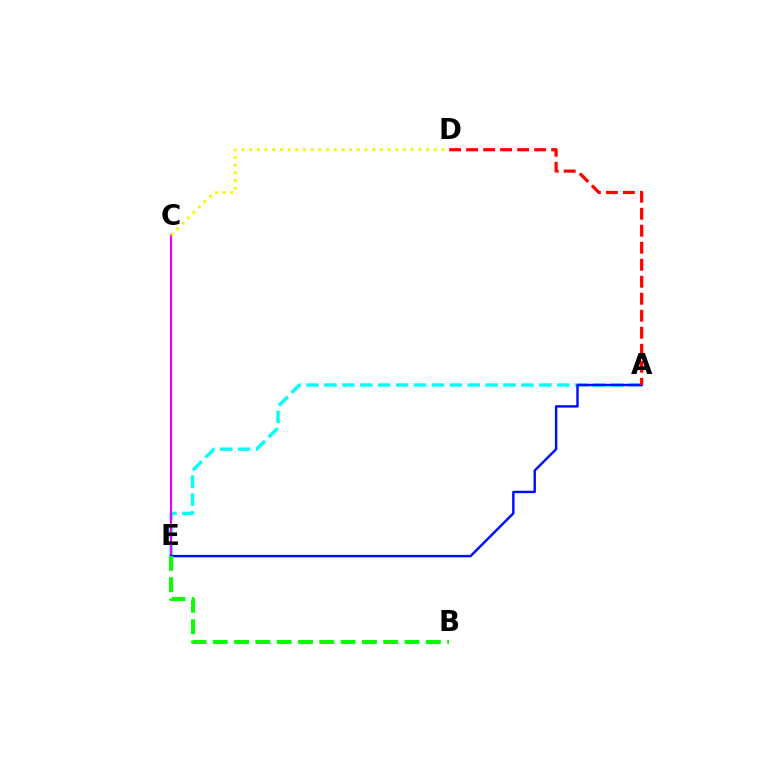{('A', 'E'): [{'color': '#00fff6', 'line_style': 'dashed', 'thickness': 2.43}, {'color': '#0010ff', 'line_style': 'solid', 'thickness': 1.76}], ('C', 'E'): [{'color': '#ee00ff', 'line_style': 'solid', 'thickness': 1.52}], ('C', 'D'): [{'color': '#fcf500', 'line_style': 'dotted', 'thickness': 2.09}], ('A', 'D'): [{'color': '#ff0000', 'line_style': 'dashed', 'thickness': 2.31}], ('B', 'E'): [{'color': '#08ff00', 'line_style': 'dashed', 'thickness': 2.89}]}